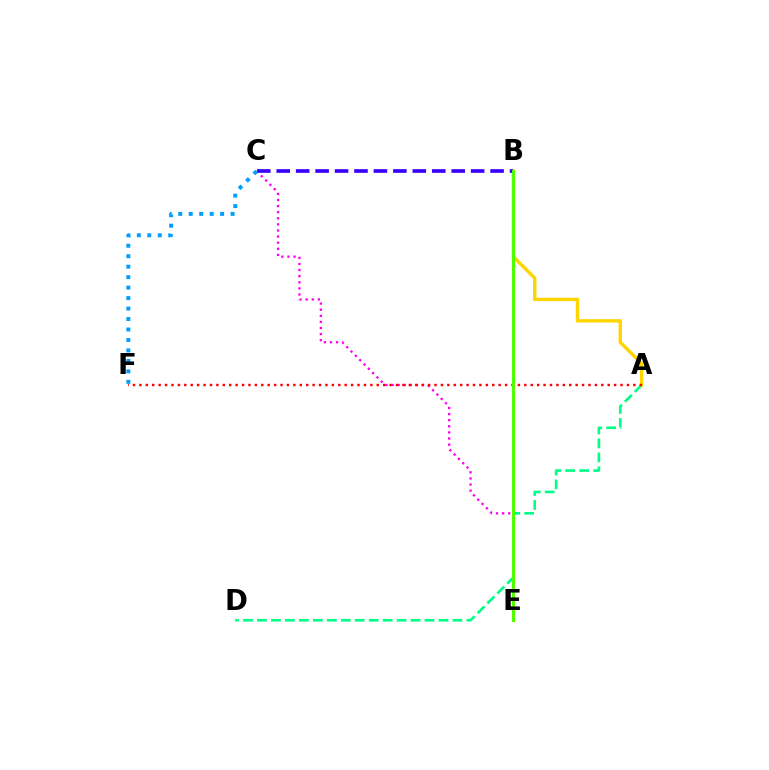{('A', 'D'): [{'color': '#00ff86', 'line_style': 'dashed', 'thickness': 1.9}], ('C', 'E'): [{'color': '#ff00ed', 'line_style': 'dotted', 'thickness': 1.66}], ('A', 'B'): [{'color': '#ffd500', 'line_style': 'solid', 'thickness': 2.43}], ('A', 'F'): [{'color': '#ff0000', 'line_style': 'dotted', 'thickness': 1.74}], ('B', 'C'): [{'color': '#3700ff', 'line_style': 'dashed', 'thickness': 2.64}], ('C', 'F'): [{'color': '#009eff', 'line_style': 'dotted', 'thickness': 2.84}], ('B', 'E'): [{'color': '#4fff00', 'line_style': 'solid', 'thickness': 2.18}]}